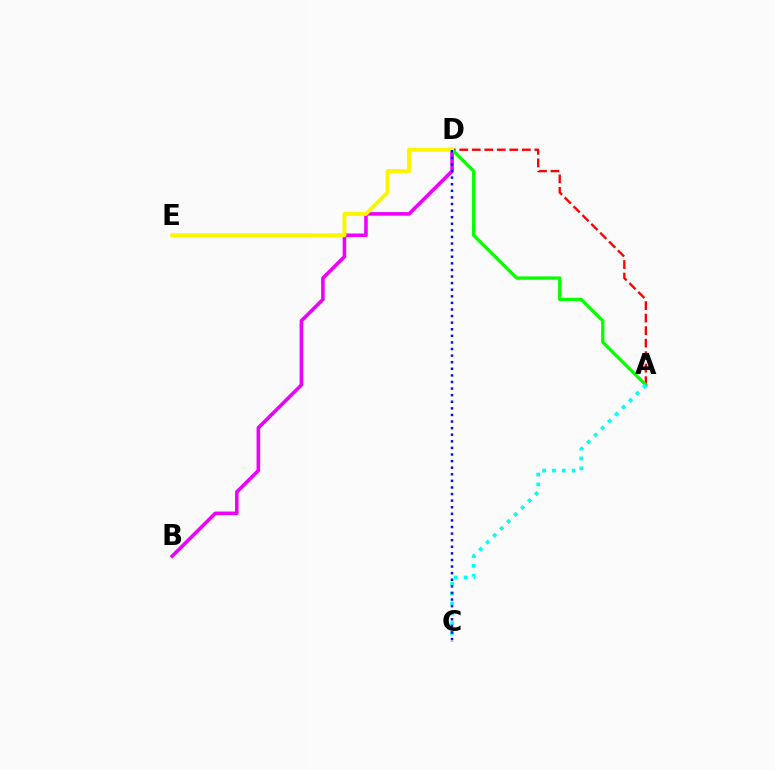{('A', 'D'): [{'color': '#ff0000', 'line_style': 'dashed', 'thickness': 1.7}, {'color': '#08ff00', 'line_style': 'solid', 'thickness': 2.39}], ('B', 'D'): [{'color': '#ee00ff', 'line_style': 'solid', 'thickness': 2.57}], ('A', 'C'): [{'color': '#00fff6', 'line_style': 'dotted', 'thickness': 2.68}], ('D', 'E'): [{'color': '#fcf500', 'line_style': 'solid', 'thickness': 2.83}], ('C', 'D'): [{'color': '#0010ff', 'line_style': 'dotted', 'thickness': 1.79}]}